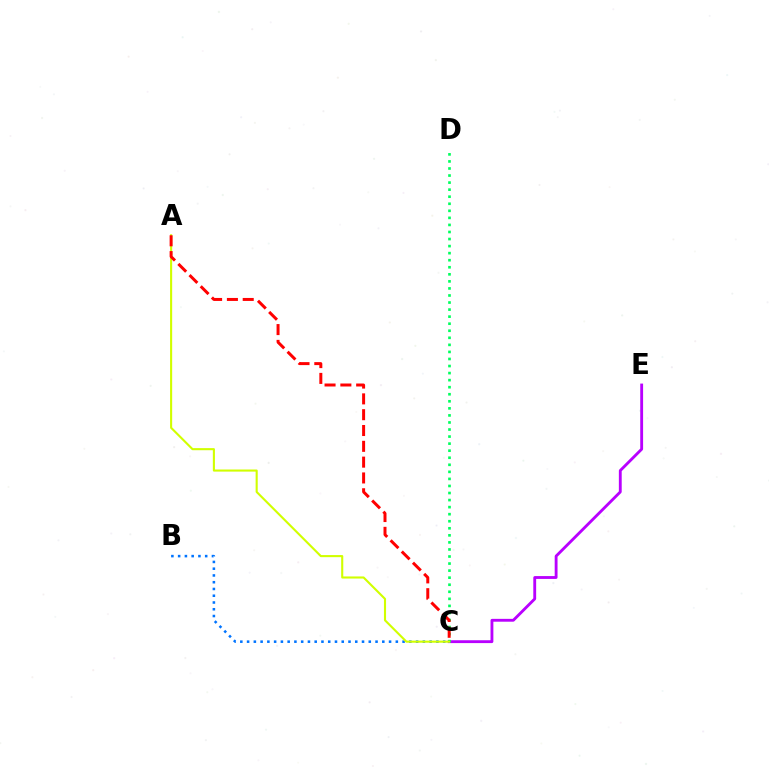{('C', 'E'): [{'color': '#b900ff', 'line_style': 'solid', 'thickness': 2.05}], ('B', 'C'): [{'color': '#0074ff', 'line_style': 'dotted', 'thickness': 1.84}], ('C', 'D'): [{'color': '#00ff5c', 'line_style': 'dotted', 'thickness': 1.92}], ('A', 'C'): [{'color': '#d1ff00', 'line_style': 'solid', 'thickness': 1.52}, {'color': '#ff0000', 'line_style': 'dashed', 'thickness': 2.15}]}